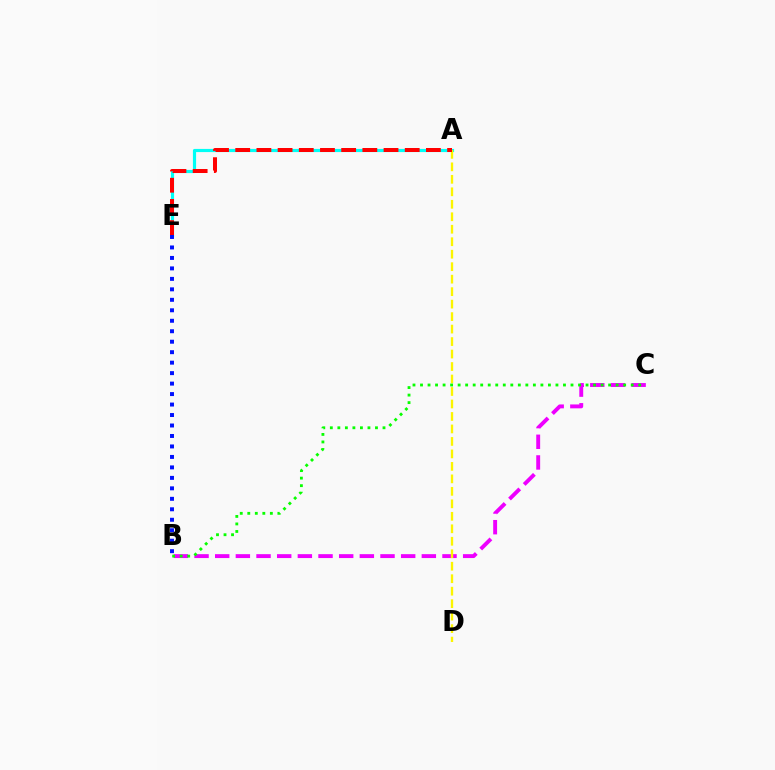{('A', 'E'): [{'color': '#00fff6', 'line_style': 'solid', 'thickness': 2.28}, {'color': '#ff0000', 'line_style': 'dashed', 'thickness': 2.88}], ('B', 'C'): [{'color': '#ee00ff', 'line_style': 'dashed', 'thickness': 2.81}, {'color': '#08ff00', 'line_style': 'dotted', 'thickness': 2.04}], ('A', 'D'): [{'color': '#fcf500', 'line_style': 'dashed', 'thickness': 1.7}], ('B', 'E'): [{'color': '#0010ff', 'line_style': 'dotted', 'thickness': 2.85}]}